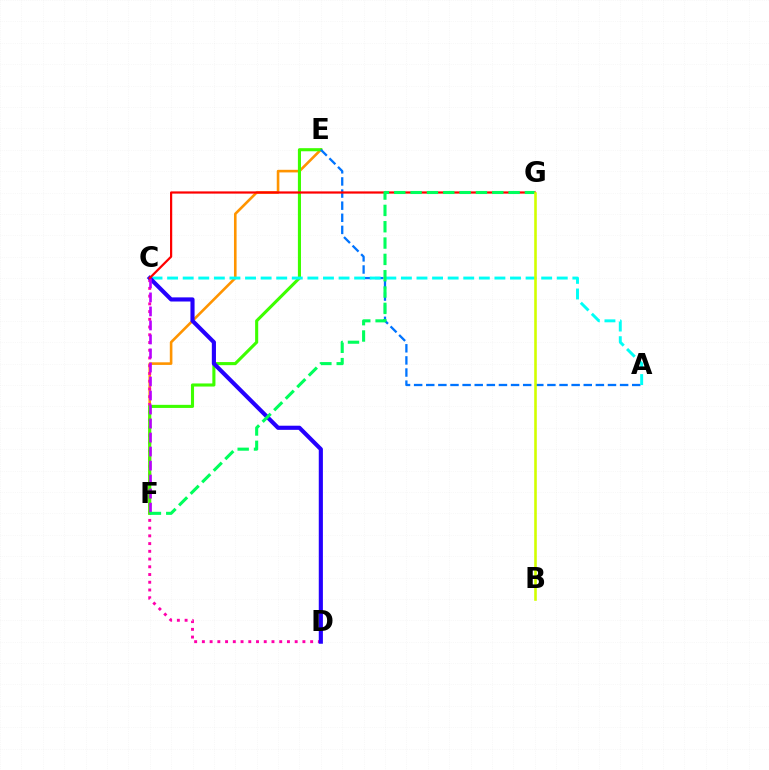{('E', 'F'): [{'color': '#ff9400', 'line_style': 'solid', 'thickness': 1.88}, {'color': '#3dff00', 'line_style': 'solid', 'thickness': 2.23}], ('C', 'D'): [{'color': '#ff00ac', 'line_style': 'dotted', 'thickness': 2.1}, {'color': '#2500ff', 'line_style': 'solid', 'thickness': 2.98}], ('A', 'E'): [{'color': '#0074ff', 'line_style': 'dashed', 'thickness': 1.65}], ('A', 'C'): [{'color': '#00fff6', 'line_style': 'dashed', 'thickness': 2.12}], ('C', 'F'): [{'color': '#b900ff', 'line_style': 'dashed', 'thickness': 1.9}], ('C', 'G'): [{'color': '#ff0000', 'line_style': 'solid', 'thickness': 1.6}], ('F', 'G'): [{'color': '#00ff5c', 'line_style': 'dashed', 'thickness': 2.22}], ('B', 'G'): [{'color': '#d1ff00', 'line_style': 'solid', 'thickness': 1.87}]}